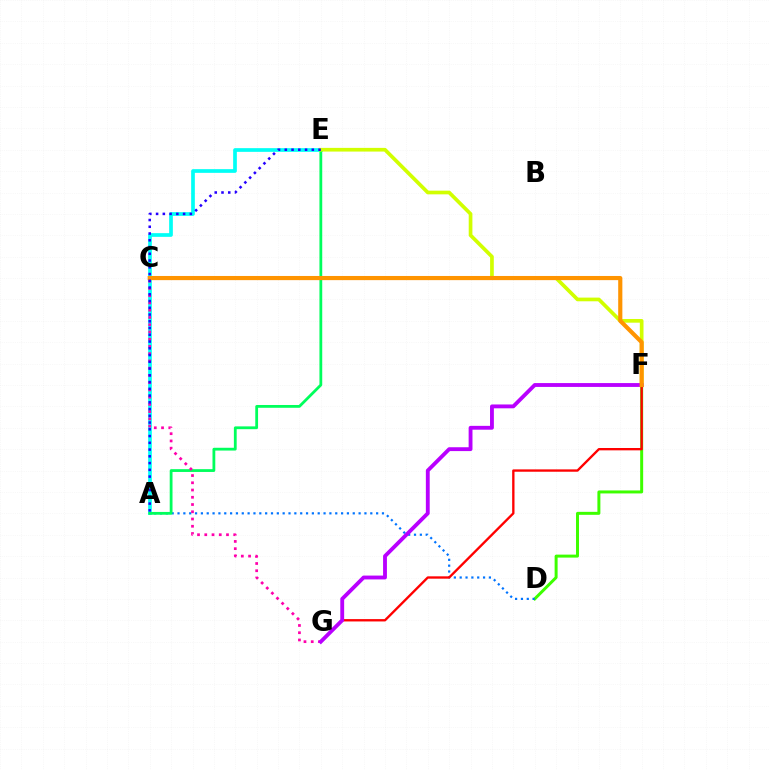{('D', 'F'): [{'color': '#3dff00', 'line_style': 'solid', 'thickness': 2.14}], ('A', 'D'): [{'color': '#0074ff', 'line_style': 'dotted', 'thickness': 1.59}], ('A', 'E'): [{'color': '#00fff6', 'line_style': 'solid', 'thickness': 2.66}, {'color': '#00ff5c', 'line_style': 'solid', 'thickness': 2.01}, {'color': '#2500ff', 'line_style': 'dotted', 'thickness': 1.83}], ('E', 'F'): [{'color': '#d1ff00', 'line_style': 'solid', 'thickness': 2.66}], ('C', 'G'): [{'color': '#ff00ac', 'line_style': 'dotted', 'thickness': 1.97}], ('F', 'G'): [{'color': '#ff0000', 'line_style': 'solid', 'thickness': 1.69}, {'color': '#b900ff', 'line_style': 'solid', 'thickness': 2.77}], ('C', 'F'): [{'color': '#ff9400', 'line_style': 'solid', 'thickness': 2.99}]}